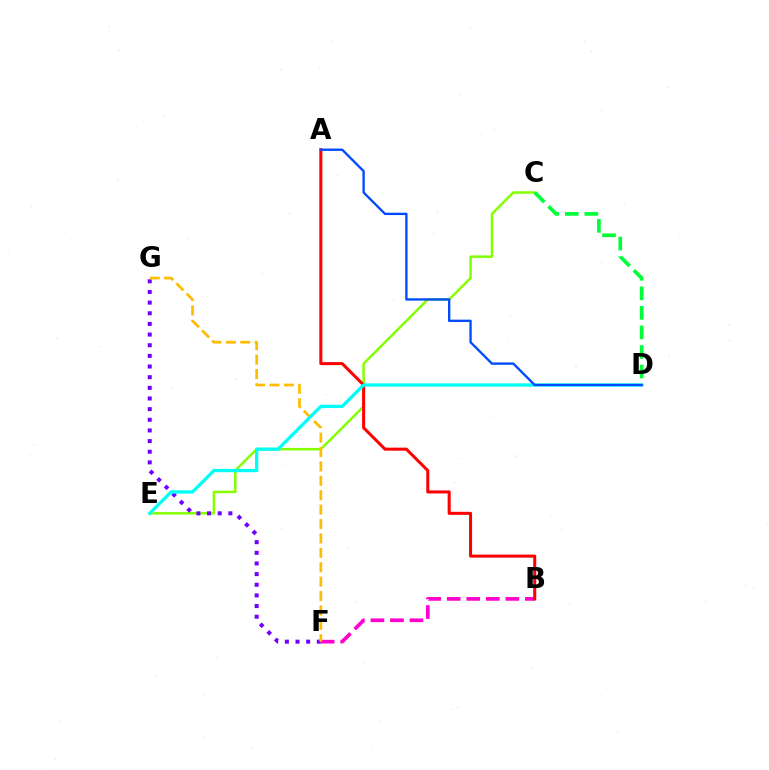{('C', 'E'): [{'color': '#84ff00', 'line_style': 'solid', 'thickness': 1.79}], ('F', 'G'): [{'color': '#7200ff', 'line_style': 'dotted', 'thickness': 2.89}, {'color': '#ffbd00', 'line_style': 'dashed', 'thickness': 1.96}], ('C', 'D'): [{'color': '#00ff39', 'line_style': 'dashed', 'thickness': 2.66}], ('B', 'F'): [{'color': '#ff00cf', 'line_style': 'dashed', 'thickness': 2.65}], ('A', 'B'): [{'color': '#ff0000', 'line_style': 'solid', 'thickness': 2.19}], ('D', 'E'): [{'color': '#00fff6', 'line_style': 'solid', 'thickness': 2.37}], ('A', 'D'): [{'color': '#004bff', 'line_style': 'solid', 'thickness': 1.69}]}